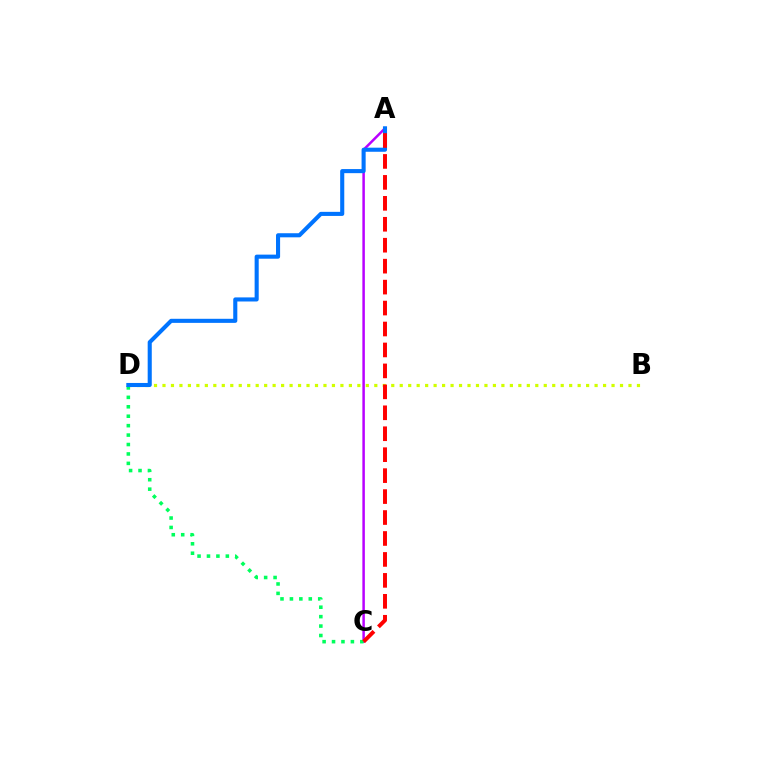{('A', 'C'): [{'color': '#b900ff', 'line_style': 'solid', 'thickness': 1.8}, {'color': '#ff0000', 'line_style': 'dashed', 'thickness': 2.85}], ('B', 'D'): [{'color': '#d1ff00', 'line_style': 'dotted', 'thickness': 2.3}], ('C', 'D'): [{'color': '#00ff5c', 'line_style': 'dotted', 'thickness': 2.56}], ('A', 'D'): [{'color': '#0074ff', 'line_style': 'solid', 'thickness': 2.94}]}